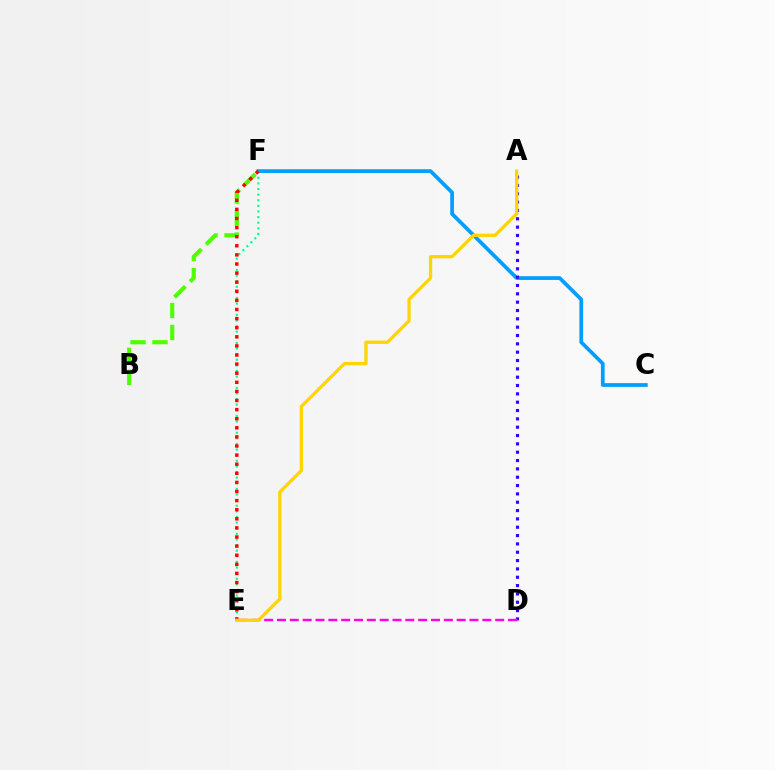{('C', 'F'): [{'color': '#009eff', 'line_style': 'solid', 'thickness': 2.69}], ('A', 'D'): [{'color': '#3700ff', 'line_style': 'dotted', 'thickness': 2.26}], ('B', 'F'): [{'color': '#4fff00', 'line_style': 'dashed', 'thickness': 2.99}], ('E', 'F'): [{'color': '#00ff86', 'line_style': 'dotted', 'thickness': 1.53}, {'color': '#ff0000', 'line_style': 'dotted', 'thickness': 2.47}], ('D', 'E'): [{'color': '#ff00ed', 'line_style': 'dashed', 'thickness': 1.74}], ('A', 'E'): [{'color': '#ffd500', 'line_style': 'solid', 'thickness': 2.37}]}